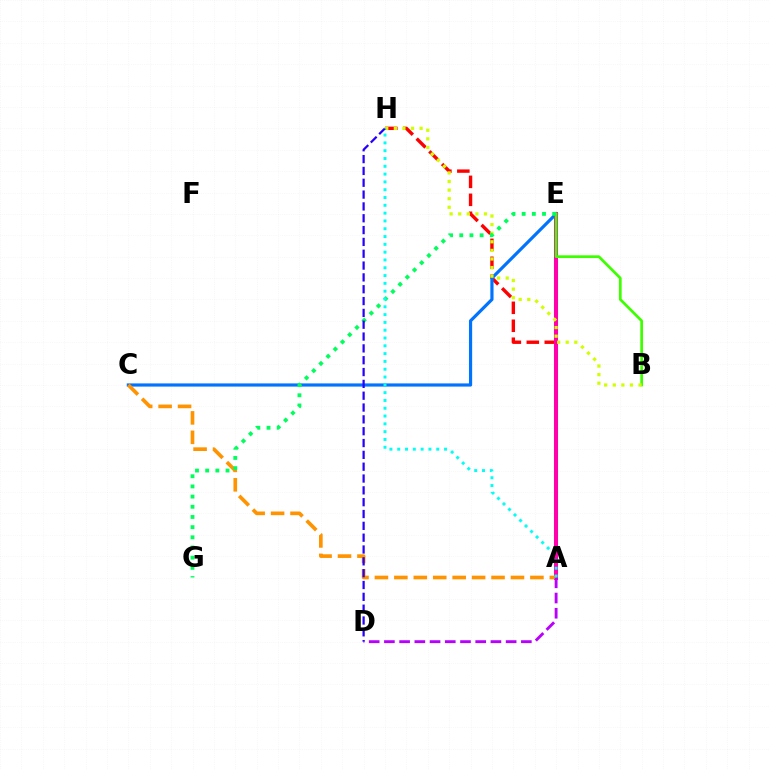{('A', 'H'): [{'color': '#ff0000', 'line_style': 'dashed', 'thickness': 2.44}, {'color': '#00fff6', 'line_style': 'dotted', 'thickness': 2.12}], ('C', 'E'): [{'color': '#0074ff', 'line_style': 'solid', 'thickness': 2.29}], ('A', 'E'): [{'color': '#ff00ac', 'line_style': 'solid', 'thickness': 2.92}], ('A', 'C'): [{'color': '#ff9400', 'line_style': 'dashed', 'thickness': 2.64}], ('B', 'E'): [{'color': '#3dff00', 'line_style': 'solid', 'thickness': 1.97}], ('B', 'H'): [{'color': '#d1ff00', 'line_style': 'dotted', 'thickness': 2.33}], ('E', 'G'): [{'color': '#00ff5c', 'line_style': 'dotted', 'thickness': 2.77}], ('A', 'D'): [{'color': '#b900ff', 'line_style': 'dashed', 'thickness': 2.07}], ('D', 'H'): [{'color': '#2500ff', 'line_style': 'dashed', 'thickness': 1.61}]}